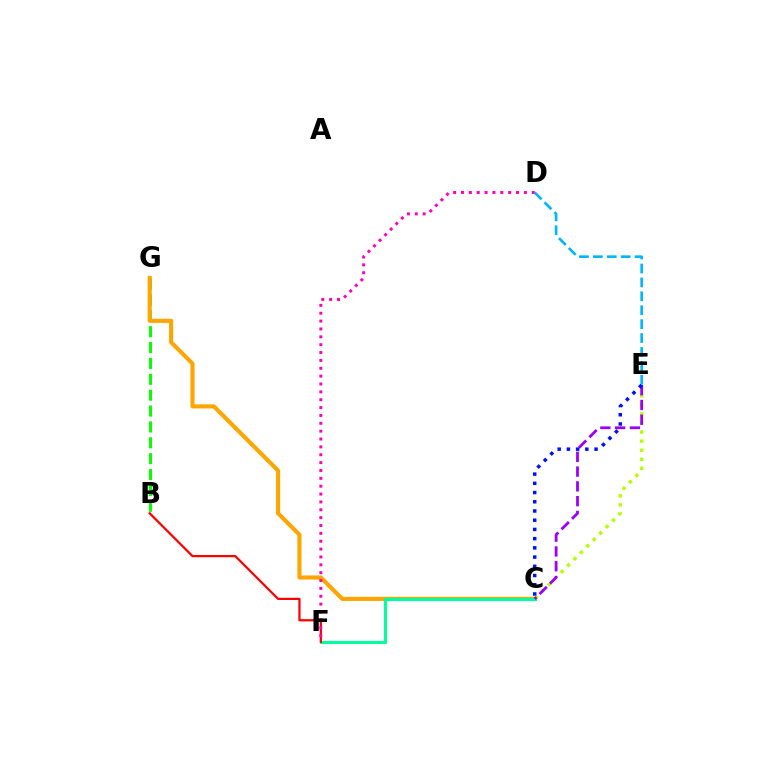{('C', 'E'): [{'color': '#b3ff00', 'line_style': 'dotted', 'thickness': 2.47}, {'color': '#9b00ff', 'line_style': 'dashed', 'thickness': 2.01}, {'color': '#0010ff', 'line_style': 'dotted', 'thickness': 2.5}], ('B', 'G'): [{'color': '#08ff00', 'line_style': 'dashed', 'thickness': 2.16}], ('C', 'G'): [{'color': '#ffa500', 'line_style': 'solid', 'thickness': 2.96}], ('C', 'F'): [{'color': '#00ff9d', 'line_style': 'solid', 'thickness': 2.2}], ('D', 'E'): [{'color': '#00b5ff', 'line_style': 'dashed', 'thickness': 1.89}], ('B', 'F'): [{'color': '#ff0000', 'line_style': 'solid', 'thickness': 1.61}], ('D', 'F'): [{'color': '#ff00bd', 'line_style': 'dotted', 'thickness': 2.14}]}